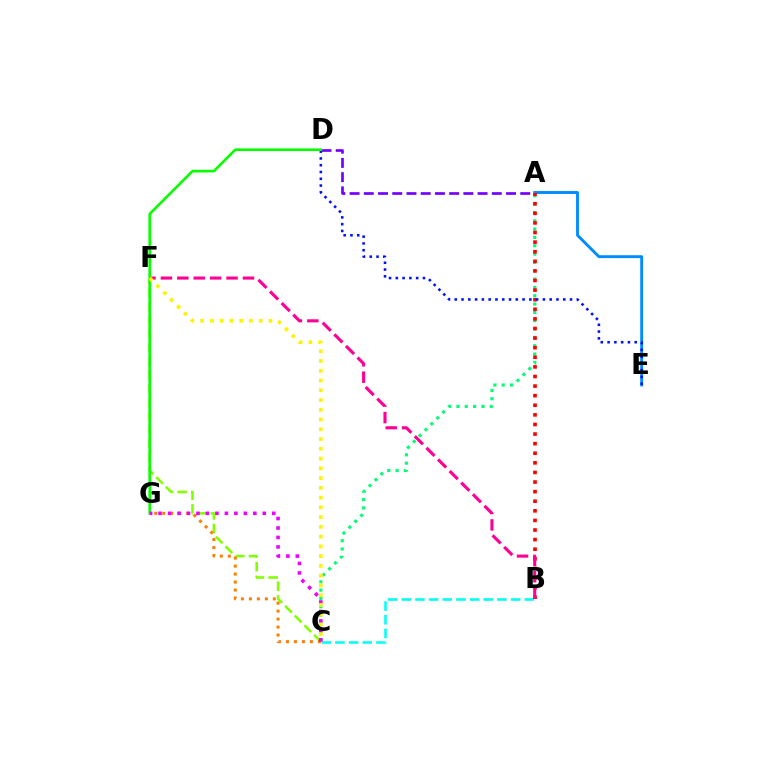{('C', 'F'): [{'color': '#84ff00', 'line_style': 'dashed', 'thickness': 1.86}, {'color': '#fcf500', 'line_style': 'dotted', 'thickness': 2.65}], ('A', 'D'): [{'color': '#7200ff', 'line_style': 'dashed', 'thickness': 1.93}], ('A', 'C'): [{'color': '#00ff74', 'line_style': 'dotted', 'thickness': 2.26}], ('A', 'E'): [{'color': '#008cff', 'line_style': 'solid', 'thickness': 2.08}], ('B', 'C'): [{'color': '#00fff6', 'line_style': 'dashed', 'thickness': 1.86}], ('A', 'B'): [{'color': '#ff0000', 'line_style': 'dotted', 'thickness': 2.61}], ('C', 'G'): [{'color': '#ff7c00', 'line_style': 'dotted', 'thickness': 2.17}, {'color': '#ee00ff', 'line_style': 'dotted', 'thickness': 2.57}], ('B', 'F'): [{'color': '#ff0094', 'line_style': 'dashed', 'thickness': 2.23}], ('D', 'E'): [{'color': '#0010ff', 'line_style': 'dotted', 'thickness': 1.84}], ('D', 'G'): [{'color': '#08ff00', 'line_style': 'solid', 'thickness': 1.9}]}